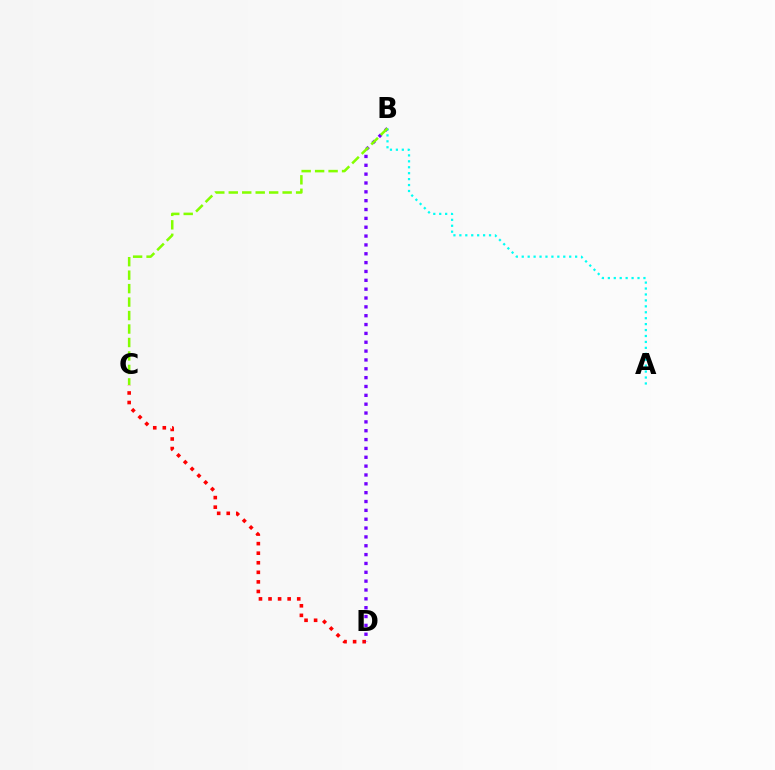{('C', 'D'): [{'color': '#ff0000', 'line_style': 'dotted', 'thickness': 2.6}], ('B', 'D'): [{'color': '#7200ff', 'line_style': 'dotted', 'thickness': 2.4}], ('A', 'B'): [{'color': '#00fff6', 'line_style': 'dotted', 'thickness': 1.61}], ('B', 'C'): [{'color': '#84ff00', 'line_style': 'dashed', 'thickness': 1.83}]}